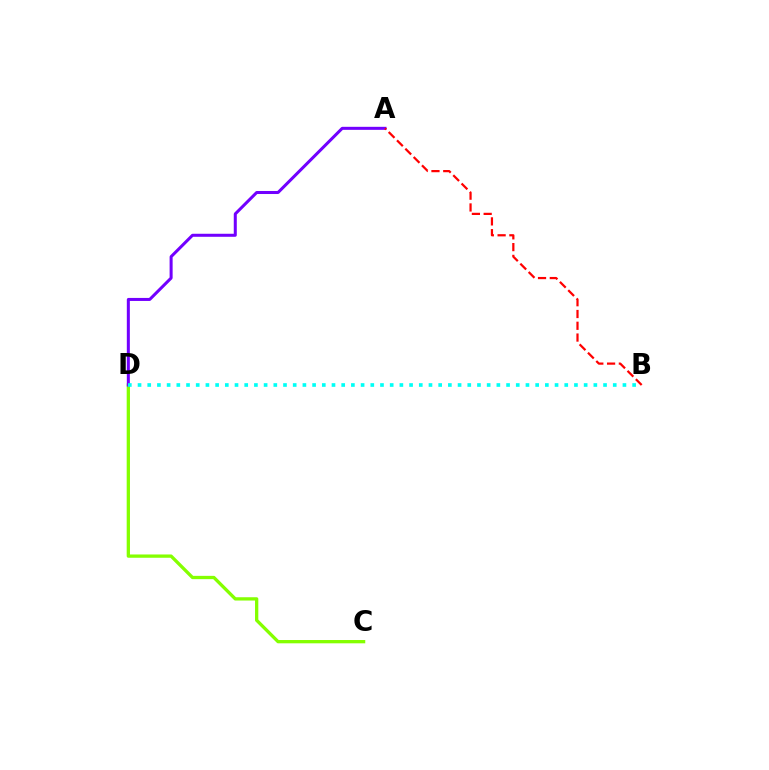{('C', 'D'): [{'color': '#84ff00', 'line_style': 'solid', 'thickness': 2.37}], ('A', 'D'): [{'color': '#7200ff', 'line_style': 'solid', 'thickness': 2.18}], ('B', 'D'): [{'color': '#00fff6', 'line_style': 'dotted', 'thickness': 2.63}], ('A', 'B'): [{'color': '#ff0000', 'line_style': 'dashed', 'thickness': 1.6}]}